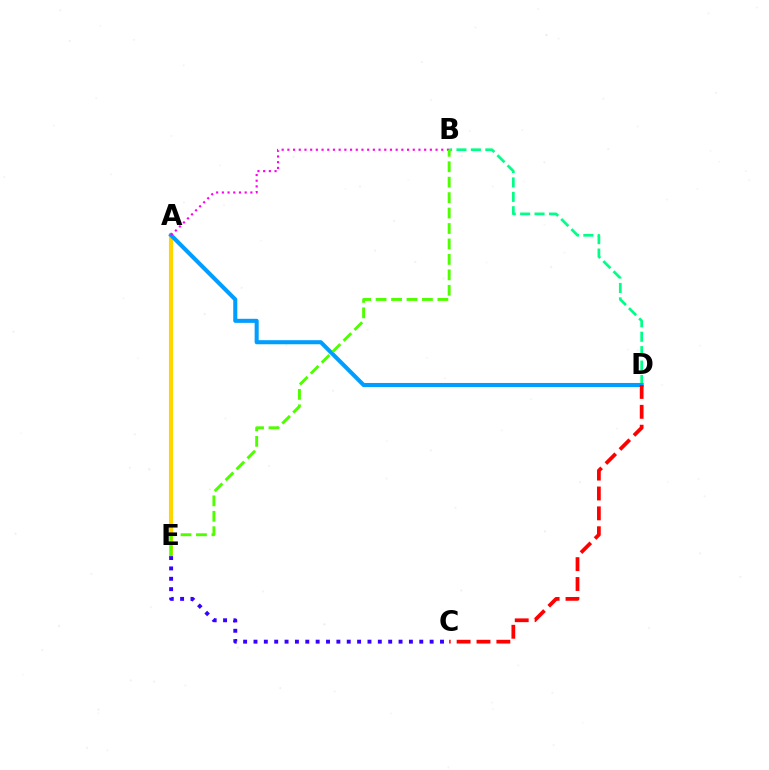{('A', 'E'): [{'color': '#ffd500', 'line_style': 'solid', 'thickness': 2.96}], ('B', 'D'): [{'color': '#00ff86', 'line_style': 'dashed', 'thickness': 1.96}], ('C', 'E'): [{'color': '#3700ff', 'line_style': 'dotted', 'thickness': 2.82}], ('A', 'D'): [{'color': '#009eff', 'line_style': 'solid', 'thickness': 2.93}], ('A', 'B'): [{'color': '#ff00ed', 'line_style': 'dotted', 'thickness': 1.55}], ('C', 'D'): [{'color': '#ff0000', 'line_style': 'dashed', 'thickness': 2.7}], ('B', 'E'): [{'color': '#4fff00', 'line_style': 'dashed', 'thickness': 2.1}]}